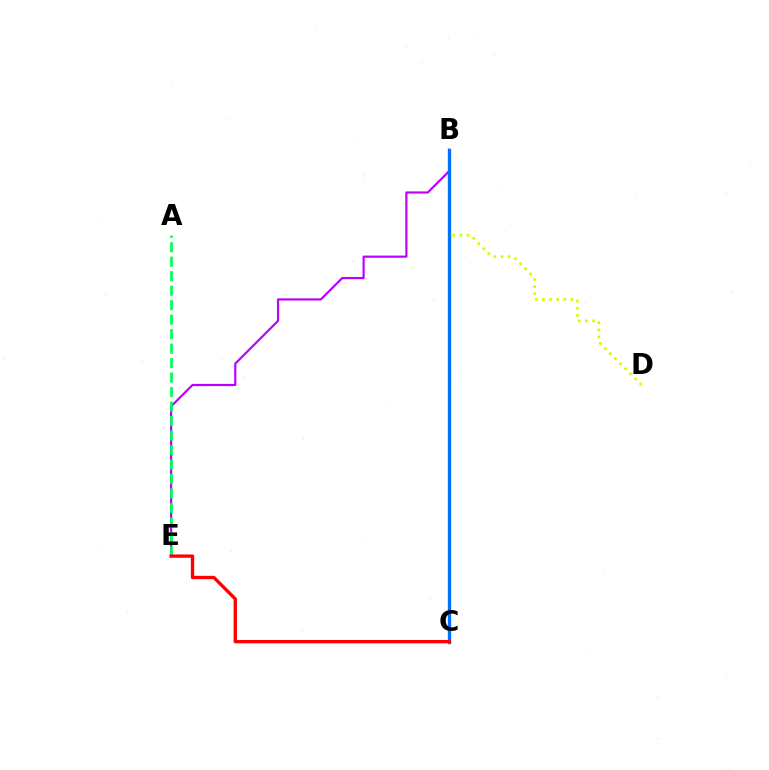{('B', 'D'): [{'color': '#d1ff00', 'line_style': 'dotted', 'thickness': 1.94}], ('B', 'E'): [{'color': '#b900ff', 'line_style': 'solid', 'thickness': 1.57}], ('B', 'C'): [{'color': '#0074ff', 'line_style': 'solid', 'thickness': 2.41}], ('A', 'E'): [{'color': '#00ff5c', 'line_style': 'dashed', 'thickness': 1.97}], ('C', 'E'): [{'color': '#ff0000', 'line_style': 'solid', 'thickness': 2.4}]}